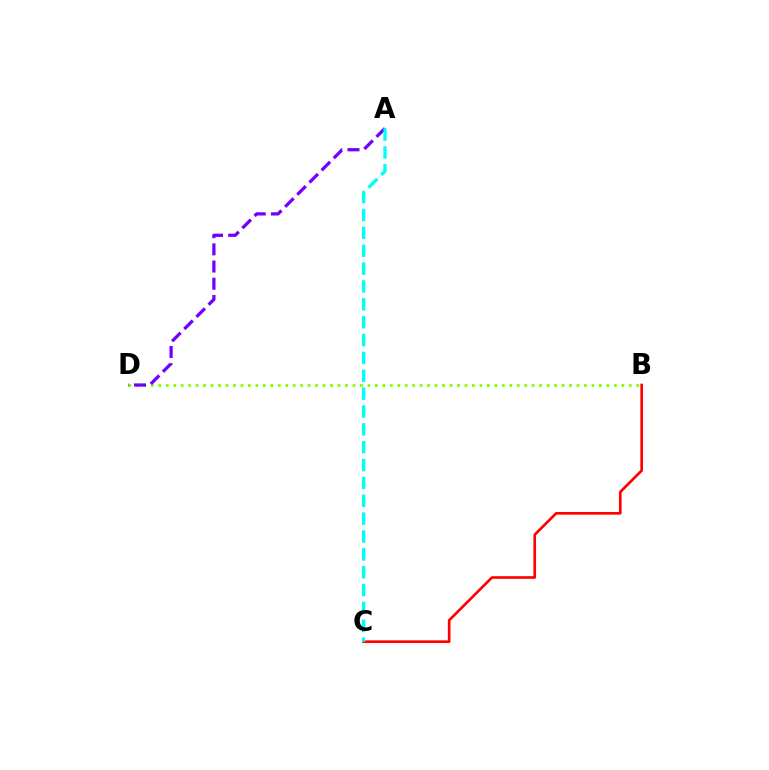{('B', 'C'): [{'color': '#ff0000', 'line_style': 'solid', 'thickness': 1.91}], ('B', 'D'): [{'color': '#84ff00', 'line_style': 'dotted', 'thickness': 2.03}], ('A', 'D'): [{'color': '#7200ff', 'line_style': 'dashed', 'thickness': 2.34}], ('A', 'C'): [{'color': '#00fff6', 'line_style': 'dashed', 'thickness': 2.43}]}